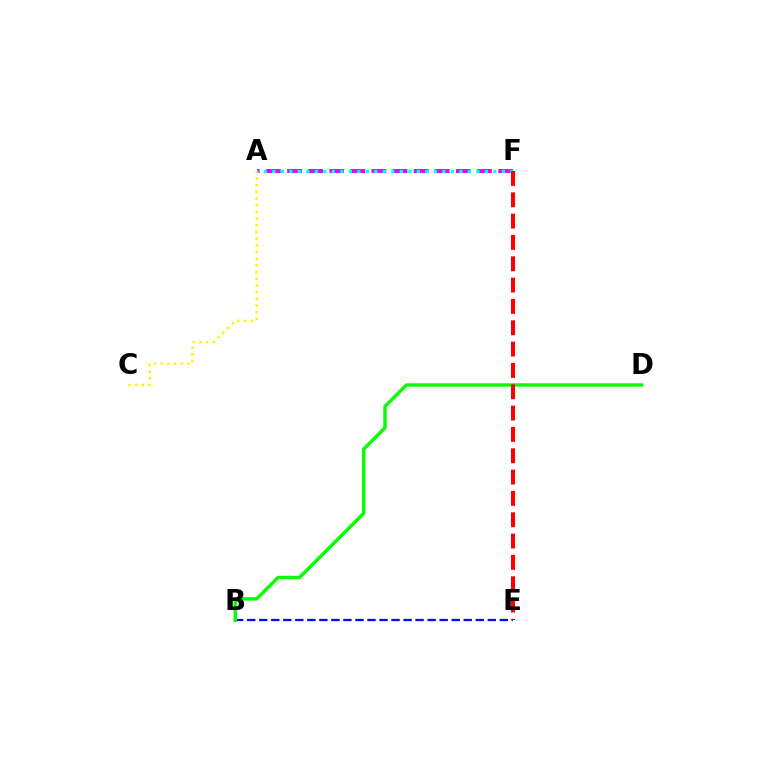{('A', 'F'): [{'color': '#ee00ff', 'line_style': 'dashed', 'thickness': 2.87}, {'color': '#00fff6', 'line_style': 'dotted', 'thickness': 2.31}], ('A', 'C'): [{'color': '#fcf500', 'line_style': 'dotted', 'thickness': 1.82}], ('B', 'E'): [{'color': '#0010ff', 'line_style': 'dashed', 'thickness': 1.63}], ('B', 'D'): [{'color': '#08ff00', 'line_style': 'solid', 'thickness': 2.48}], ('E', 'F'): [{'color': '#ff0000', 'line_style': 'dashed', 'thickness': 2.9}]}